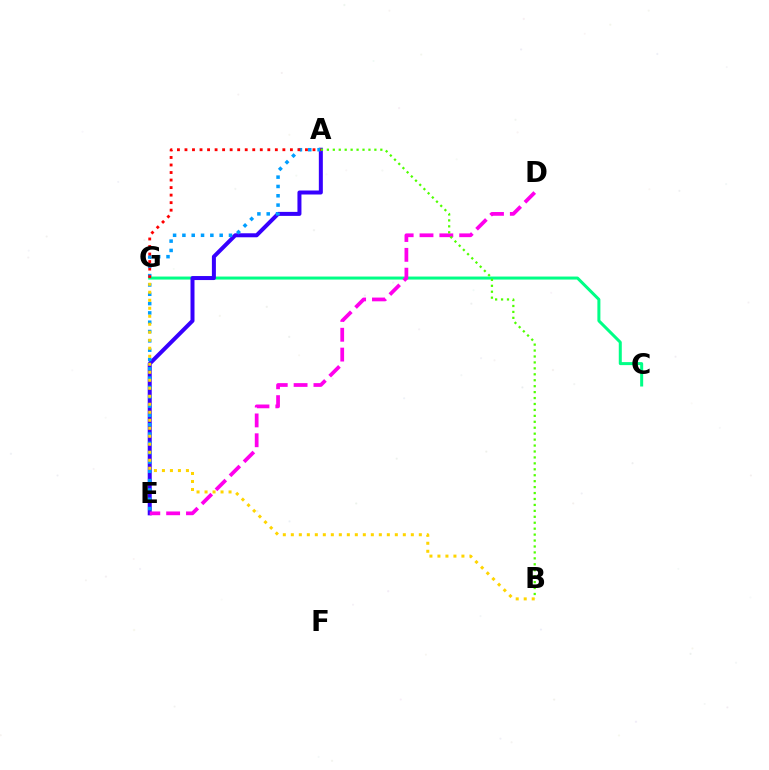{('C', 'G'): [{'color': '#00ff86', 'line_style': 'solid', 'thickness': 2.17}], ('A', 'E'): [{'color': '#3700ff', 'line_style': 'solid', 'thickness': 2.88}, {'color': '#009eff', 'line_style': 'dotted', 'thickness': 2.53}], ('D', 'E'): [{'color': '#ff00ed', 'line_style': 'dashed', 'thickness': 2.69}], ('A', 'B'): [{'color': '#4fff00', 'line_style': 'dotted', 'thickness': 1.61}], ('A', 'G'): [{'color': '#ff0000', 'line_style': 'dotted', 'thickness': 2.05}], ('B', 'G'): [{'color': '#ffd500', 'line_style': 'dotted', 'thickness': 2.17}]}